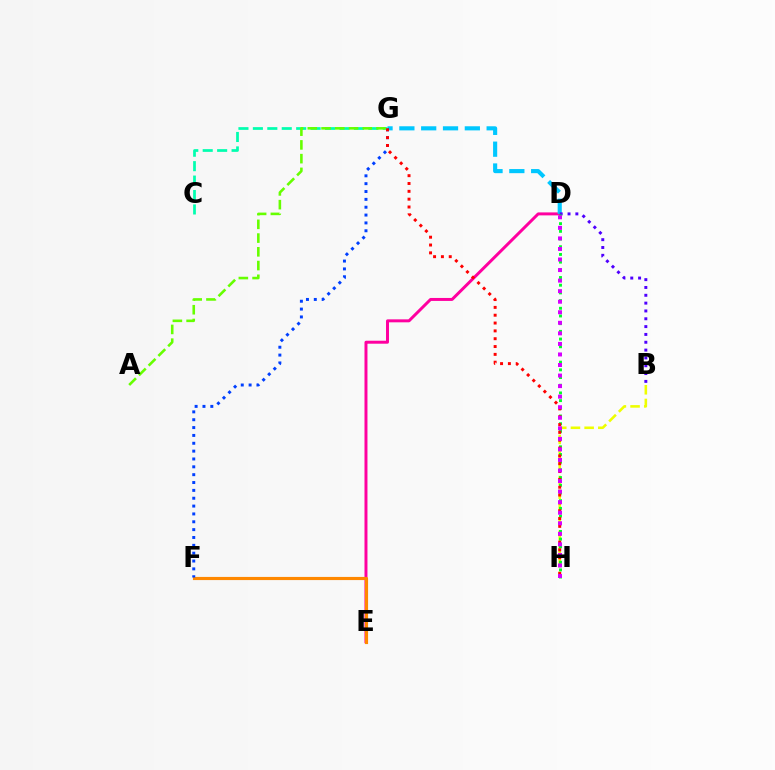{('D', 'E'): [{'color': '#ff00a0', 'line_style': 'solid', 'thickness': 2.14}], ('D', 'G'): [{'color': '#00c7ff', 'line_style': 'dashed', 'thickness': 2.96}], ('E', 'F'): [{'color': '#ff8800', 'line_style': 'solid', 'thickness': 2.27}], ('B', 'D'): [{'color': '#4f00ff', 'line_style': 'dotted', 'thickness': 2.13}], ('F', 'G'): [{'color': '#003fff', 'line_style': 'dotted', 'thickness': 2.13}], ('C', 'G'): [{'color': '#00ffaf', 'line_style': 'dashed', 'thickness': 1.96}], ('B', 'H'): [{'color': '#eeff00', 'line_style': 'dashed', 'thickness': 1.86}], ('D', 'H'): [{'color': '#00ff27', 'line_style': 'dotted', 'thickness': 2.09}, {'color': '#d600ff', 'line_style': 'dotted', 'thickness': 2.87}], ('G', 'H'): [{'color': '#ff0000', 'line_style': 'dotted', 'thickness': 2.13}], ('A', 'G'): [{'color': '#66ff00', 'line_style': 'dashed', 'thickness': 1.87}]}